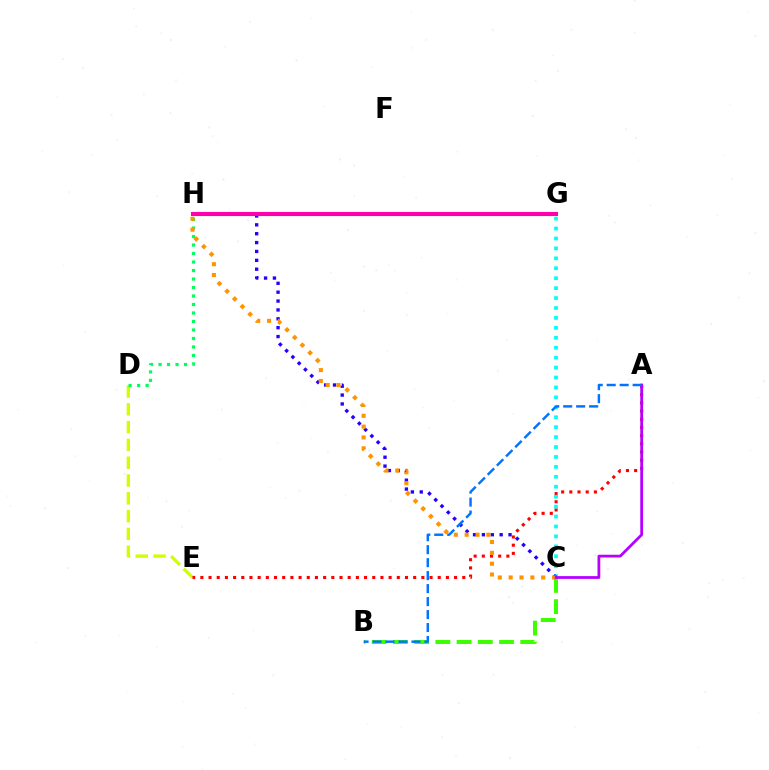{('B', 'C'): [{'color': '#3dff00', 'line_style': 'dashed', 'thickness': 2.88}], ('D', 'E'): [{'color': '#d1ff00', 'line_style': 'dashed', 'thickness': 2.42}], ('D', 'H'): [{'color': '#00ff5c', 'line_style': 'dotted', 'thickness': 2.31}], ('A', 'E'): [{'color': '#ff0000', 'line_style': 'dotted', 'thickness': 2.22}], ('C', 'G'): [{'color': '#00fff6', 'line_style': 'dotted', 'thickness': 2.7}], ('C', 'H'): [{'color': '#2500ff', 'line_style': 'dotted', 'thickness': 2.41}, {'color': '#ff9400', 'line_style': 'dotted', 'thickness': 2.95}], ('G', 'H'): [{'color': '#ff00ac', 'line_style': 'solid', 'thickness': 2.95}], ('A', 'C'): [{'color': '#b900ff', 'line_style': 'solid', 'thickness': 2.0}], ('A', 'B'): [{'color': '#0074ff', 'line_style': 'dashed', 'thickness': 1.76}]}